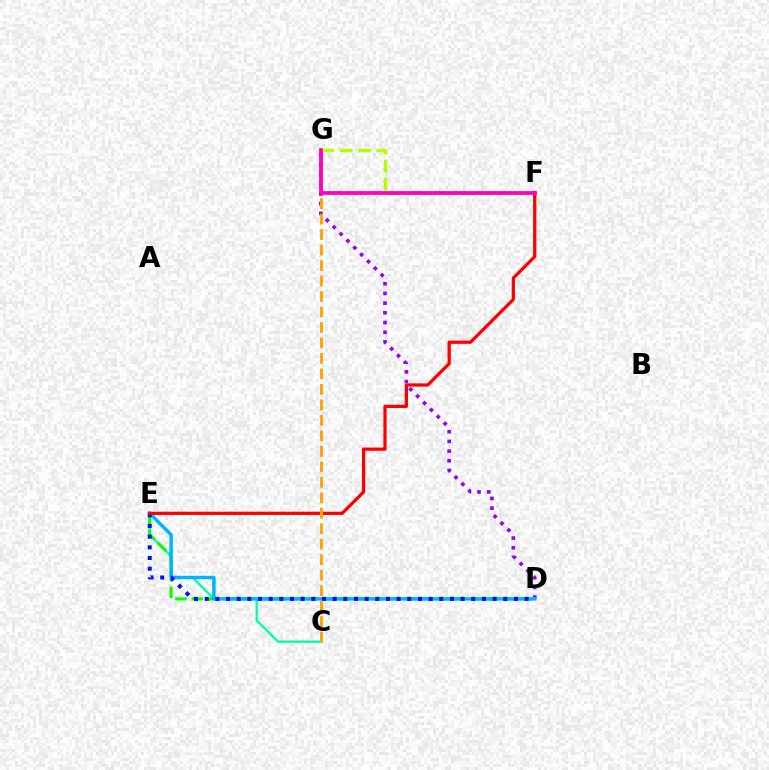{('D', 'G'): [{'color': '#9b00ff', 'line_style': 'dotted', 'thickness': 2.63}], ('C', 'E'): [{'color': '#00ff9d', 'line_style': 'solid', 'thickness': 1.65}], ('F', 'G'): [{'color': '#b3ff00', 'line_style': 'dashed', 'thickness': 2.48}, {'color': '#ff00bd', 'line_style': 'solid', 'thickness': 2.72}], ('D', 'E'): [{'color': '#08ff00', 'line_style': 'dashed', 'thickness': 2.23}, {'color': '#00b5ff', 'line_style': 'solid', 'thickness': 2.48}, {'color': '#0010ff', 'line_style': 'dotted', 'thickness': 2.9}], ('E', 'F'): [{'color': '#ff0000', 'line_style': 'solid', 'thickness': 2.34}], ('C', 'G'): [{'color': '#ffa500', 'line_style': 'dashed', 'thickness': 2.1}]}